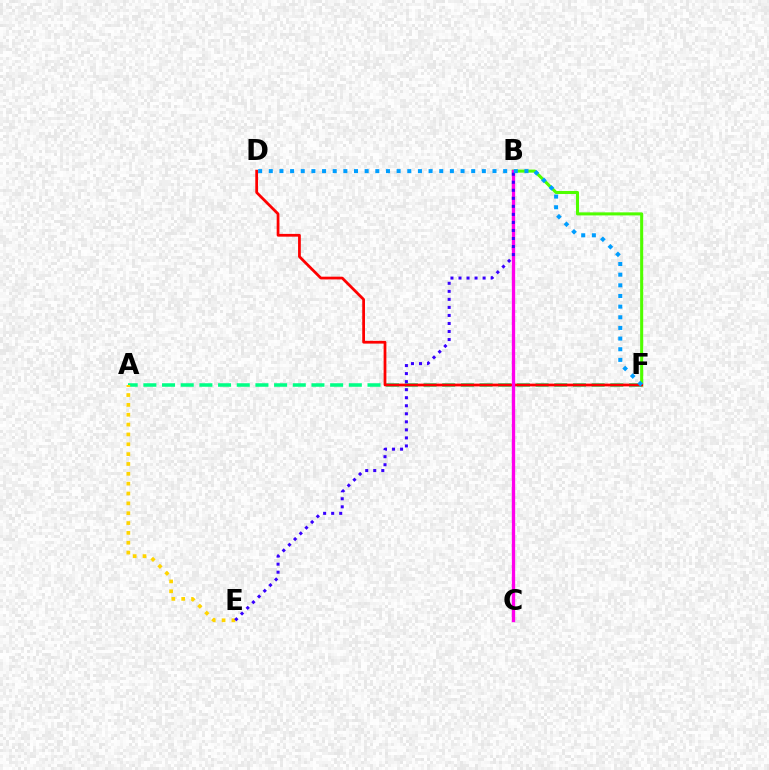{('B', 'F'): [{'color': '#4fff00', 'line_style': 'solid', 'thickness': 2.2}], ('A', 'F'): [{'color': '#00ff86', 'line_style': 'dashed', 'thickness': 2.54}], ('D', 'F'): [{'color': '#ff0000', 'line_style': 'solid', 'thickness': 1.98}, {'color': '#009eff', 'line_style': 'dotted', 'thickness': 2.89}], ('A', 'E'): [{'color': '#ffd500', 'line_style': 'dotted', 'thickness': 2.68}], ('B', 'C'): [{'color': '#ff00ed', 'line_style': 'solid', 'thickness': 2.39}], ('B', 'E'): [{'color': '#3700ff', 'line_style': 'dotted', 'thickness': 2.18}]}